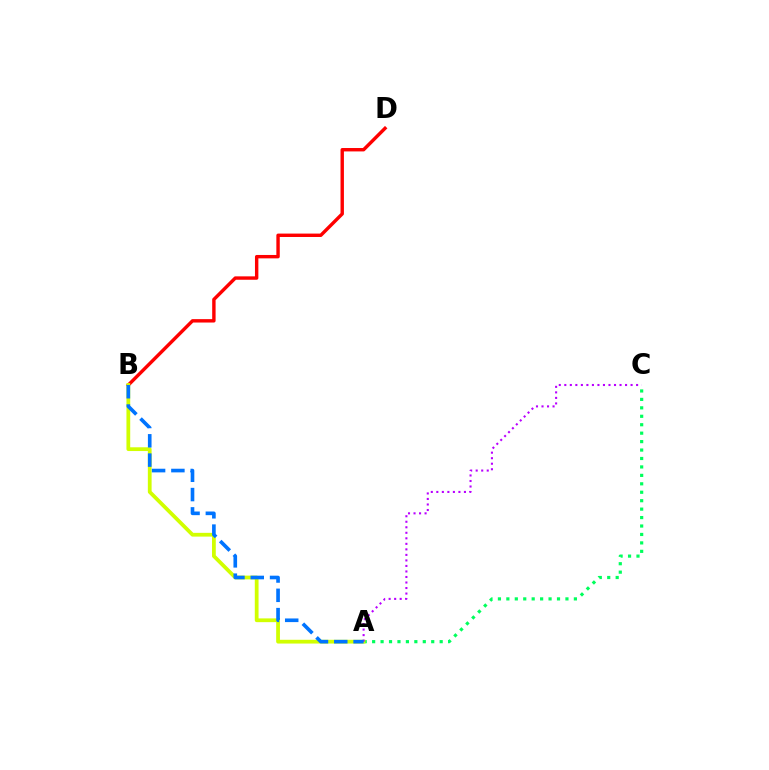{('A', 'C'): [{'color': '#00ff5c', 'line_style': 'dotted', 'thickness': 2.29}, {'color': '#b900ff', 'line_style': 'dotted', 'thickness': 1.5}], ('B', 'D'): [{'color': '#ff0000', 'line_style': 'solid', 'thickness': 2.45}], ('A', 'B'): [{'color': '#d1ff00', 'line_style': 'solid', 'thickness': 2.71}, {'color': '#0074ff', 'line_style': 'dashed', 'thickness': 2.62}]}